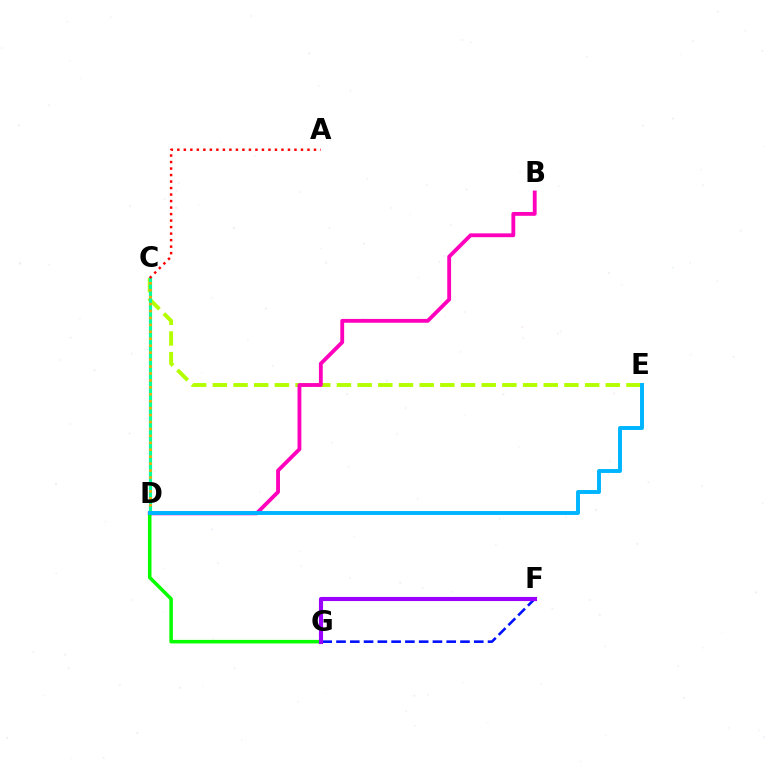{('C', 'E'): [{'color': '#b3ff00', 'line_style': 'dashed', 'thickness': 2.81}], ('C', 'D'): [{'color': '#00ff9d', 'line_style': 'solid', 'thickness': 2.3}, {'color': '#ffa500', 'line_style': 'dotted', 'thickness': 1.88}], ('B', 'D'): [{'color': '#ff00bd', 'line_style': 'solid', 'thickness': 2.76}], ('D', 'G'): [{'color': '#08ff00', 'line_style': 'solid', 'thickness': 2.55}], ('A', 'C'): [{'color': '#ff0000', 'line_style': 'dotted', 'thickness': 1.77}], ('F', 'G'): [{'color': '#0010ff', 'line_style': 'dashed', 'thickness': 1.87}, {'color': '#9b00ff', 'line_style': 'solid', 'thickness': 2.97}], ('D', 'E'): [{'color': '#00b5ff', 'line_style': 'solid', 'thickness': 2.83}]}